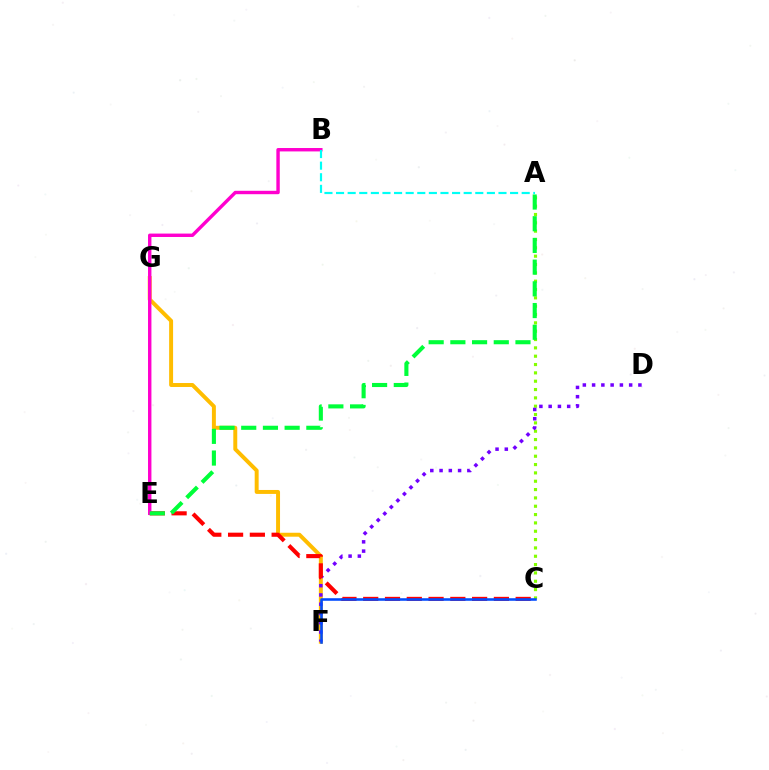{('F', 'G'): [{'color': '#ffbd00', 'line_style': 'solid', 'thickness': 2.84}], ('A', 'C'): [{'color': '#84ff00', 'line_style': 'dotted', 'thickness': 2.26}], ('D', 'F'): [{'color': '#7200ff', 'line_style': 'dotted', 'thickness': 2.52}], ('C', 'E'): [{'color': '#ff0000', 'line_style': 'dashed', 'thickness': 2.96}], ('B', 'E'): [{'color': '#ff00cf', 'line_style': 'solid', 'thickness': 2.45}], ('A', 'E'): [{'color': '#00ff39', 'line_style': 'dashed', 'thickness': 2.95}], ('A', 'B'): [{'color': '#00fff6', 'line_style': 'dashed', 'thickness': 1.58}], ('C', 'F'): [{'color': '#004bff', 'line_style': 'solid', 'thickness': 1.85}]}